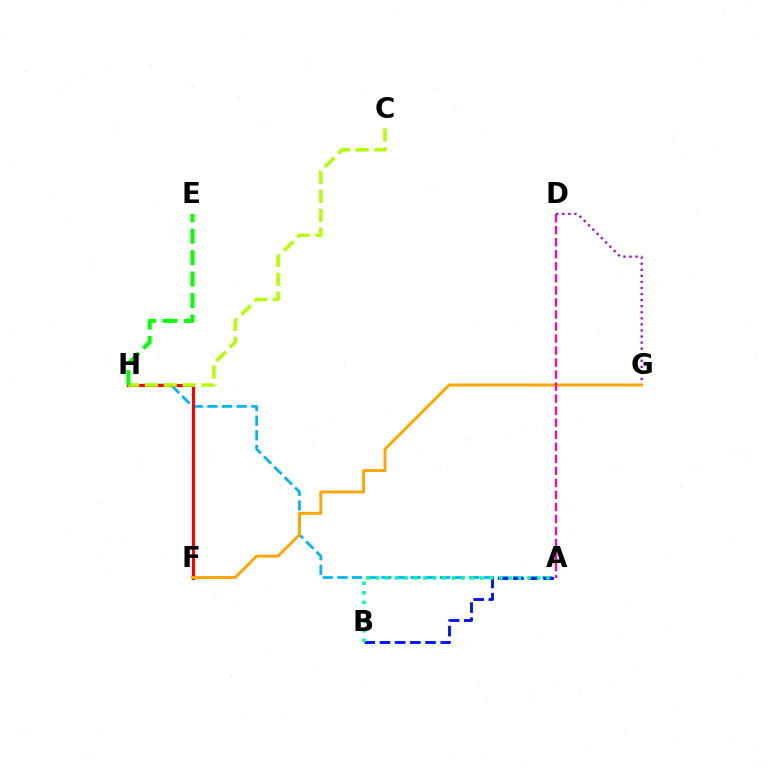{('A', 'H'): [{'color': '#00b5ff', 'line_style': 'dashed', 'thickness': 1.99}], ('F', 'H'): [{'color': '#ff0000', 'line_style': 'solid', 'thickness': 2.22}], ('C', 'H'): [{'color': '#b3ff00', 'line_style': 'dashed', 'thickness': 2.56}], ('A', 'B'): [{'color': '#0010ff', 'line_style': 'dashed', 'thickness': 2.06}, {'color': '#00ff9d', 'line_style': 'dotted', 'thickness': 2.57}], ('D', 'G'): [{'color': '#9b00ff', 'line_style': 'dotted', 'thickness': 1.65}], ('F', 'G'): [{'color': '#ffa500', 'line_style': 'solid', 'thickness': 2.1}], ('E', 'H'): [{'color': '#08ff00', 'line_style': 'dashed', 'thickness': 2.91}], ('A', 'D'): [{'color': '#ff00bd', 'line_style': 'dashed', 'thickness': 1.63}]}